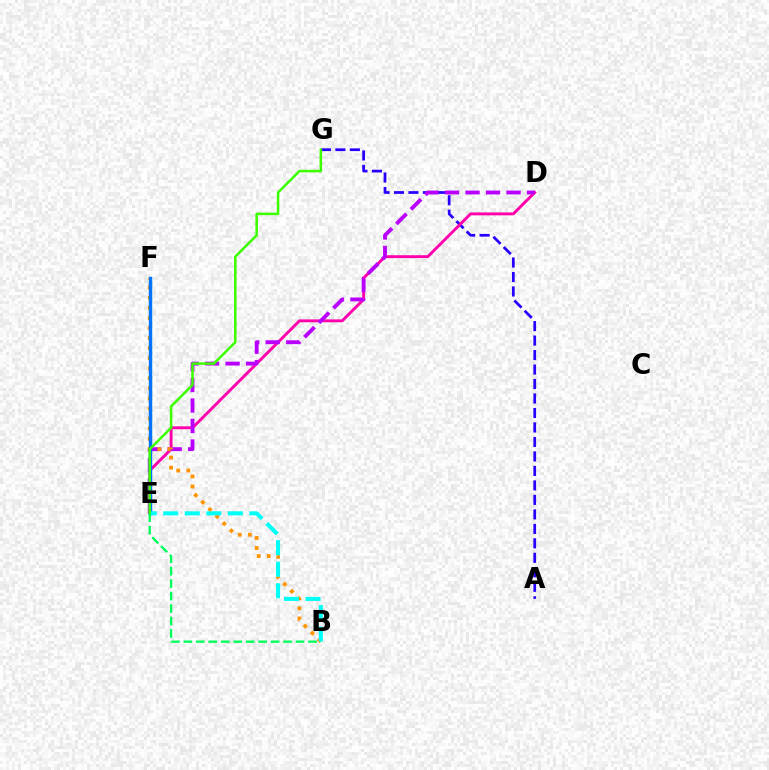{('A', 'G'): [{'color': '#2500ff', 'line_style': 'dashed', 'thickness': 1.97}], ('D', 'E'): [{'color': '#ff00ac', 'line_style': 'solid', 'thickness': 2.08}, {'color': '#b900ff', 'line_style': 'dashed', 'thickness': 2.78}], ('B', 'F'): [{'color': '#ff9400', 'line_style': 'dotted', 'thickness': 2.73}], ('E', 'F'): [{'color': '#ff0000', 'line_style': 'dotted', 'thickness': 2.05}, {'color': '#d1ff00', 'line_style': 'dotted', 'thickness': 2.3}, {'color': '#0074ff', 'line_style': 'solid', 'thickness': 2.48}], ('B', 'E'): [{'color': '#00fff6', 'line_style': 'dashed', 'thickness': 2.93}, {'color': '#00ff5c', 'line_style': 'dashed', 'thickness': 1.69}], ('E', 'G'): [{'color': '#3dff00', 'line_style': 'solid', 'thickness': 1.82}]}